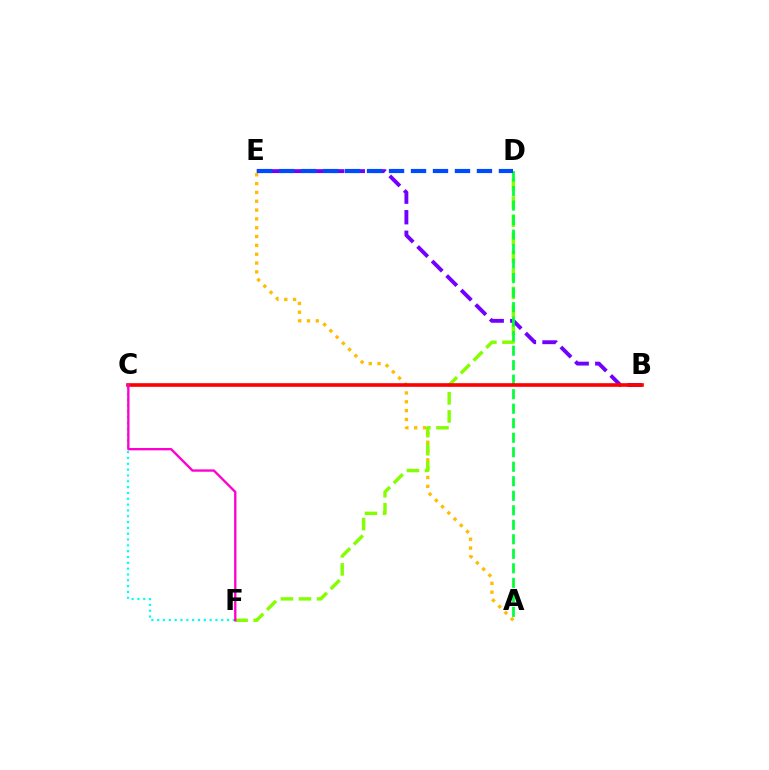{('A', 'E'): [{'color': '#ffbd00', 'line_style': 'dotted', 'thickness': 2.4}], ('D', 'F'): [{'color': '#84ff00', 'line_style': 'dashed', 'thickness': 2.45}], ('B', 'E'): [{'color': '#7200ff', 'line_style': 'dashed', 'thickness': 2.79}], ('C', 'F'): [{'color': '#00fff6', 'line_style': 'dotted', 'thickness': 1.58}, {'color': '#ff00cf', 'line_style': 'solid', 'thickness': 1.69}], ('A', 'D'): [{'color': '#00ff39', 'line_style': 'dashed', 'thickness': 1.97}], ('B', 'C'): [{'color': '#ff0000', 'line_style': 'solid', 'thickness': 2.62}], ('D', 'E'): [{'color': '#004bff', 'line_style': 'dashed', 'thickness': 2.99}]}